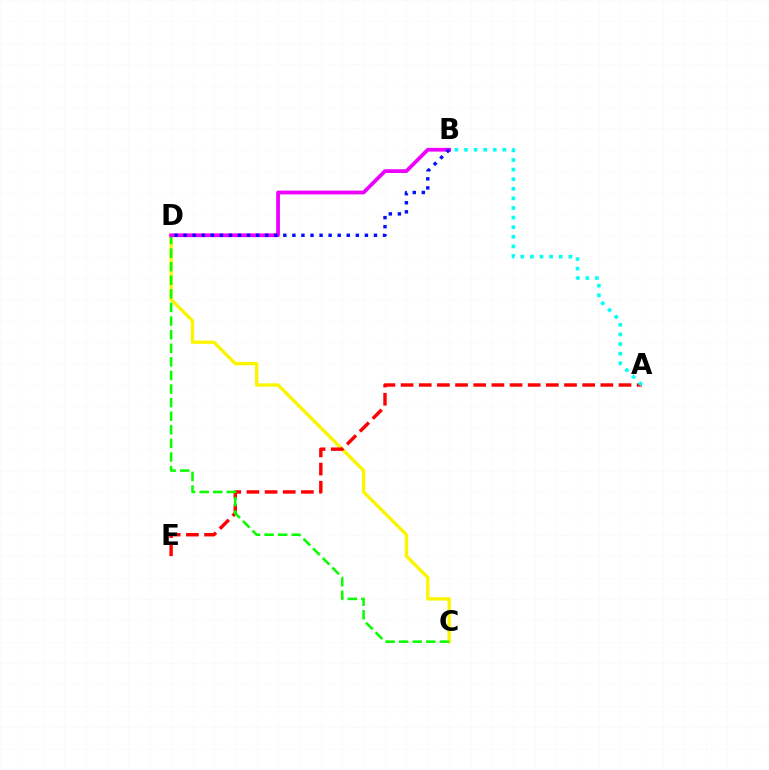{('C', 'D'): [{'color': '#fcf500', 'line_style': 'solid', 'thickness': 2.42}, {'color': '#08ff00', 'line_style': 'dashed', 'thickness': 1.85}], ('A', 'E'): [{'color': '#ff0000', 'line_style': 'dashed', 'thickness': 2.47}], ('B', 'D'): [{'color': '#ee00ff', 'line_style': 'solid', 'thickness': 2.7}, {'color': '#0010ff', 'line_style': 'dotted', 'thickness': 2.46}], ('A', 'B'): [{'color': '#00fff6', 'line_style': 'dotted', 'thickness': 2.61}]}